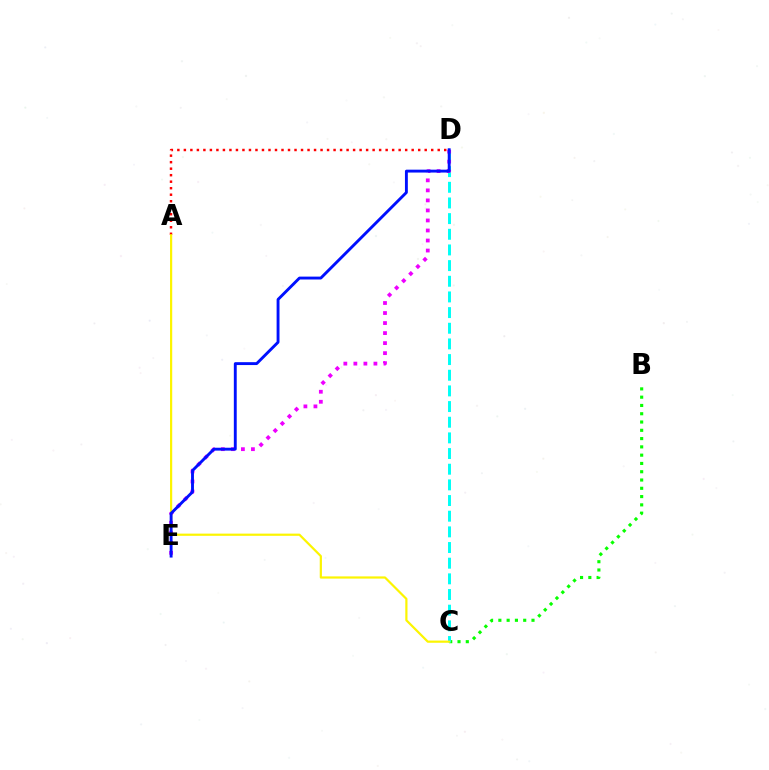{('B', 'C'): [{'color': '#08ff00', 'line_style': 'dotted', 'thickness': 2.25}], ('C', 'D'): [{'color': '#00fff6', 'line_style': 'dashed', 'thickness': 2.13}], ('D', 'E'): [{'color': '#ee00ff', 'line_style': 'dotted', 'thickness': 2.72}, {'color': '#0010ff', 'line_style': 'solid', 'thickness': 2.08}], ('A', 'D'): [{'color': '#ff0000', 'line_style': 'dotted', 'thickness': 1.77}], ('A', 'C'): [{'color': '#fcf500', 'line_style': 'solid', 'thickness': 1.58}]}